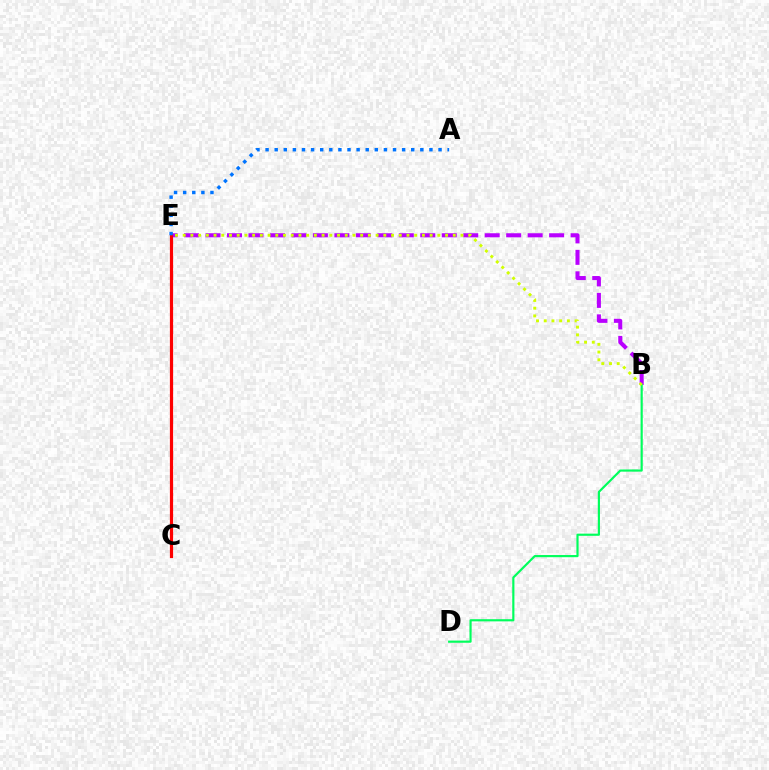{('B', 'E'): [{'color': '#b900ff', 'line_style': 'dashed', 'thickness': 2.92}, {'color': '#d1ff00', 'line_style': 'dotted', 'thickness': 2.1}], ('B', 'D'): [{'color': '#00ff5c', 'line_style': 'solid', 'thickness': 1.56}], ('C', 'E'): [{'color': '#ff0000', 'line_style': 'solid', 'thickness': 2.31}], ('A', 'E'): [{'color': '#0074ff', 'line_style': 'dotted', 'thickness': 2.47}]}